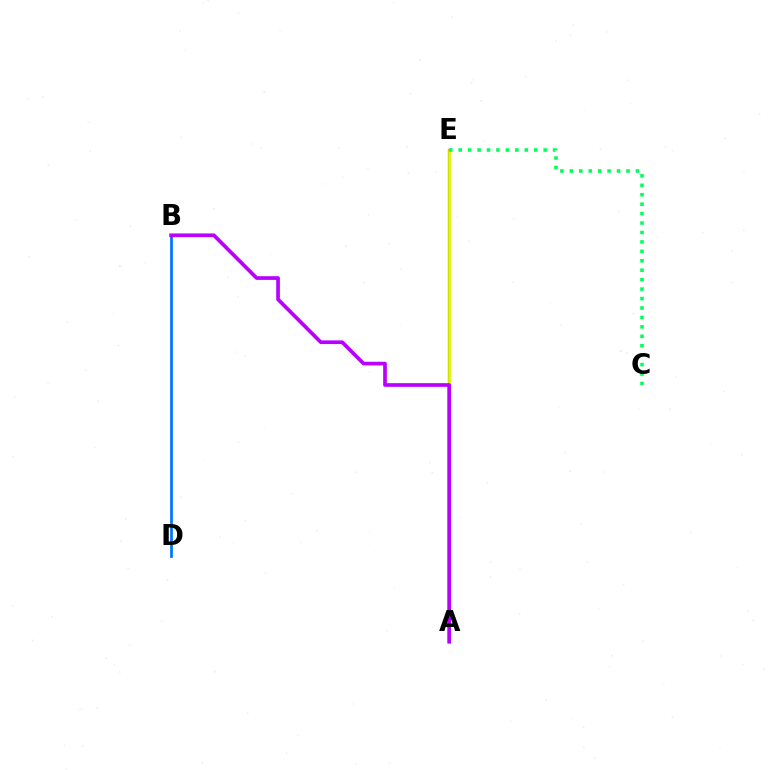{('A', 'E'): [{'color': '#ff0000', 'line_style': 'solid', 'thickness': 1.58}, {'color': '#d1ff00', 'line_style': 'solid', 'thickness': 1.96}], ('B', 'D'): [{'color': '#0074ff', 'line_style': 'solid', 'thickness': 1.96}], ('C', 'E'): [{'color': '#00ff5c', 'line_style': 'dotted', 'thickness': 2.56}], ('A', 'B'): [{'color': '#b900ff', 'line_style': 'solid', 'thickness': 2.65}]}